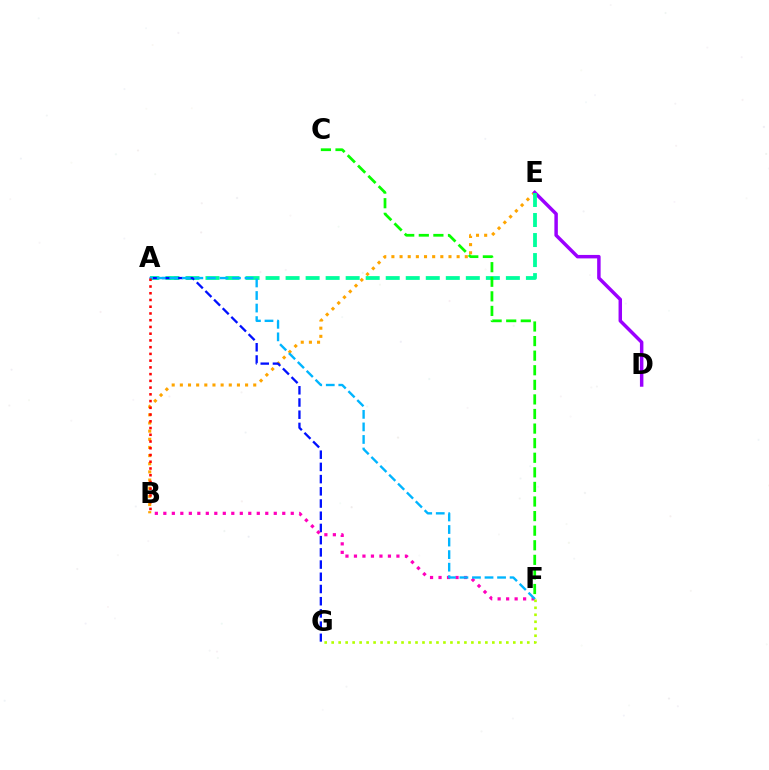{('B', 'E'): [{'color': '#ffa500', 'line_style': 'dotted', 'thickness': 2.22}], ('D', 'E'): [{'color': '#9b00ff', 'line_style': 'solid', 'thickness': 2.49}], ('A', 'E'): [{'color': '#00ff9d', 'line_style': 'dashed', 'thickness': 2.72}], ('C', 'F'): [{'color': '#08ff00', 'line_style': 'dashed', 'thickness': 1.98}], ('A', 'G'): [{'color': '#0010ff', 'line_style': 'dashed', 'thickness': 1.66}], ('B', 'F'): [{'color': '#ff00bd', 'line_style': 'dotted', 'thickness': 2.31}], ('A', 'F'): [{'color': '#00b5ff', 'line_style': 'dashed', 'thickness': 1.7}], ('A', 'B'): [{'color': '#ff0000', 'line_style': 'dotted', 'thickness': 1.83}], ('F', 'G'): [{'color': '#b3ff00', 'line_style': 'dotted', 'thickness': 1.9}]}